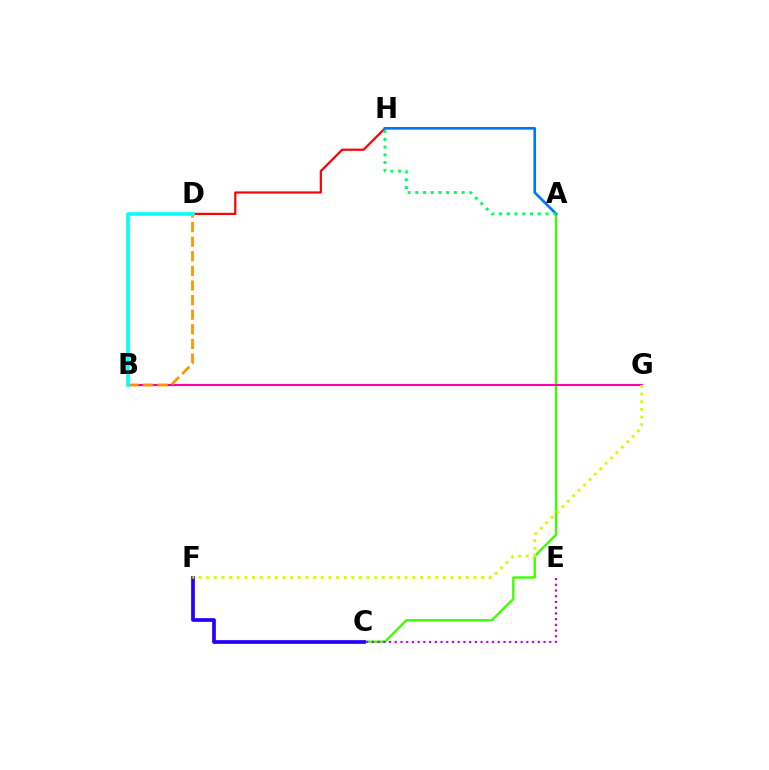{('D', 'H'): [{'color': '#ff0000', 'line_style': 'solid', 'thickness': 1.58}], ('A', 'C'): [{'color': '#3dff00', 'line_style': 'solid', 'thickness': 1.7}], ('C', 'F'): [{'color': '#2500ff', 'line_style': 'solid', 'thickness': 2.67}], ('C', 'E'): [{'color': '#b900ff', 'line_style': 'dotted', 'thickness': 1.55}], ('B', 'G'): [{'color': '#ff00ac', 'line_style': 'solid', 'thickness': 1.55}], ('A', 'H'): [{'color': '#0074ff', 'line_style': 'solid', 'thickness': 1.9}, {'color': '#00ff5c', 'line_style': 'dotted', 'thickness': 2.1}], ('F', 'G'): [{'color': '#d1ff00', 'line_style': 'dotted', 'thickness': 2.07}], ('B', 'D'): [{'color': '#ff9400', 'line_style': 'dashed', 'thickness': 1.98}, {'color': '#00fff6', 'line_style': 'solid', 'thickness': 2.56}]}